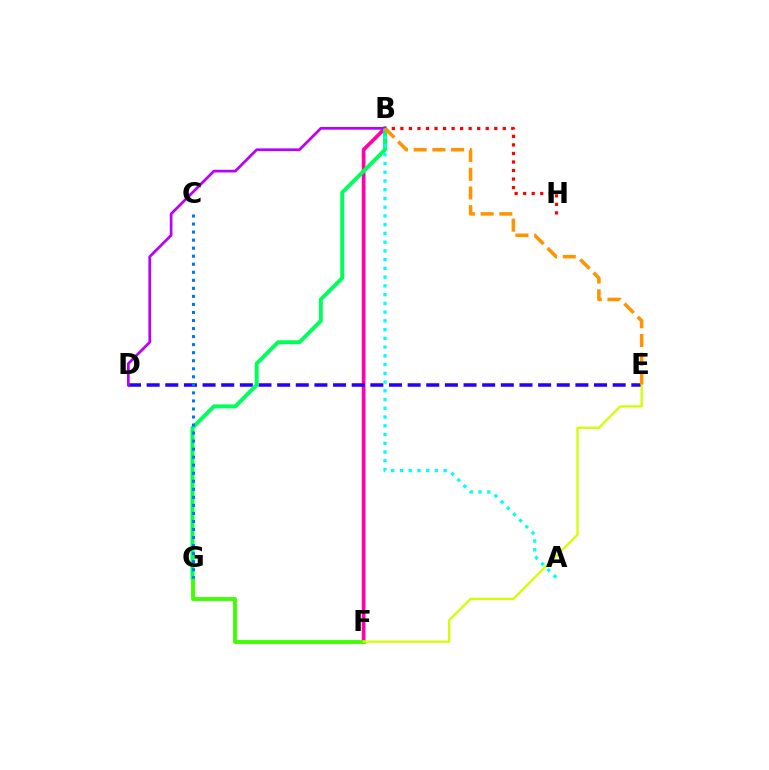{('B', 'F'): [{'color': '#ff00ac', 'line_style': 'solid', 'thickness': 2.66}], ('B', 'H'): [{'color': '#ff0000', 'line_style': 'dotted', 'thickness': 2.32}], ('F', 'G'): [{'color': '#3dff00', 'line_style': 'solid', 'thickness': 2.77}], ('D', 'E'): [{'color': '#2500ff', 'line_style': 'dashed', 'thickness': 2.53}], ('B', 'G'): [{'color': '#00ff5c', 'line_style': 'solid', 'thickness': 2.84}], ('B', 'D'): [{'color': '#b900ff', 'line_style': 'solid', 'thickness': 1.95}], ('C', 'G'): [{'color': '#0074ff', 'line_style': 'dotted', 'thickness': 2.18}], ('A', 'B'): [{'color': '#00fff6', 'line_style': 'dotted', 'thickness': 2.38}], ('E', 'F'): [{'color': '#d1ff00', 'line_style': 'solid', 'thickness': 1.63}], ('B', 'E'): [{'color': '#ff9400', 'line_style': 'dashed', 'thickness': 2.55}]}